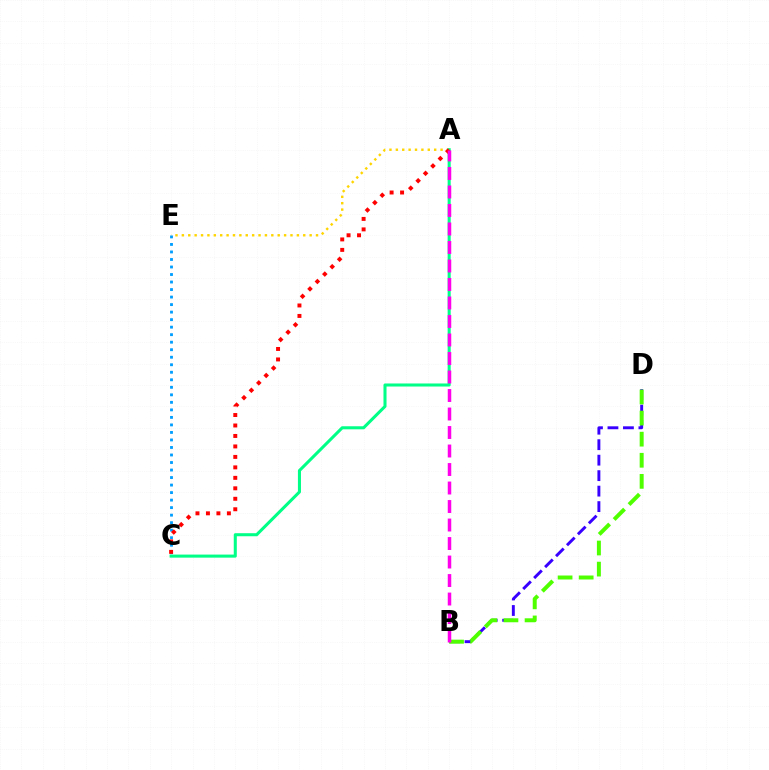{('B', 'D'): [{'color': '#3700ff', 'line_style': 'dashed', 'thickness': 2.1}, {'color': '#4fff00', 'line_style': 'dashed', 'thickness': 2.87}], ('A', 'E'): [{'color': '#ffd500', 'line_style': 'dotted', 'thickness': 1.74}], ('C', 'E'): [{'color': '#009eff', 'line_style': 'dotted', 'thickness': 2.04}], ('A', 'C'): [{'color': '#00ff86', 'line_style': 'solid', 'thickness': 2.2}, {'color': '#ff0000', 'line_style': 'dotted', 'thickness': 2.85}], ('A', 'B'): [{'color': '#ff00ed', 'line_style': 'dashed', 'thickness': 2.51}]}